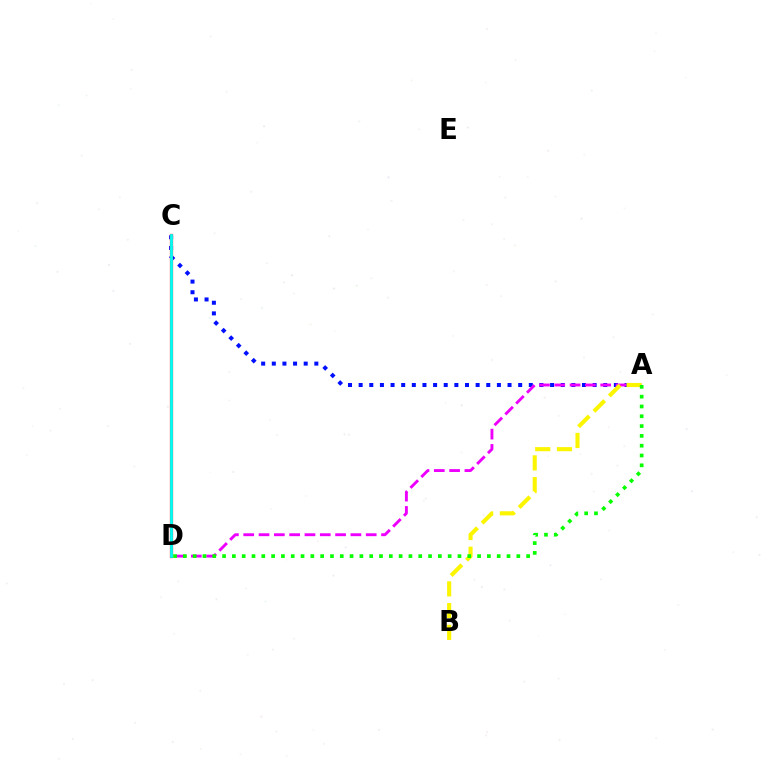{('A', 'C'): [{'color': '#0010ff', 'line_style': 'dotted', 'thickness': 2.89}], ('A', 'D'): [{'color': '#ee00ff', 'line_style': 'dashed', 'thickness': 2.08}, {'color': '#08ff00', 'line_style': 'dotted', 'thickness': 2.66}], ('C', 'D'): [{'color': '#ff0000', 'line_style': 'solid', 'thickness': 2.31}, {'color': '#00fff6', 'line_style': 'solid', 'thickness': 2.03}], ('A', 'B'): [{'color': '#fcf500', 'line_style': 'dashed', 'thickness': 2.95}]}